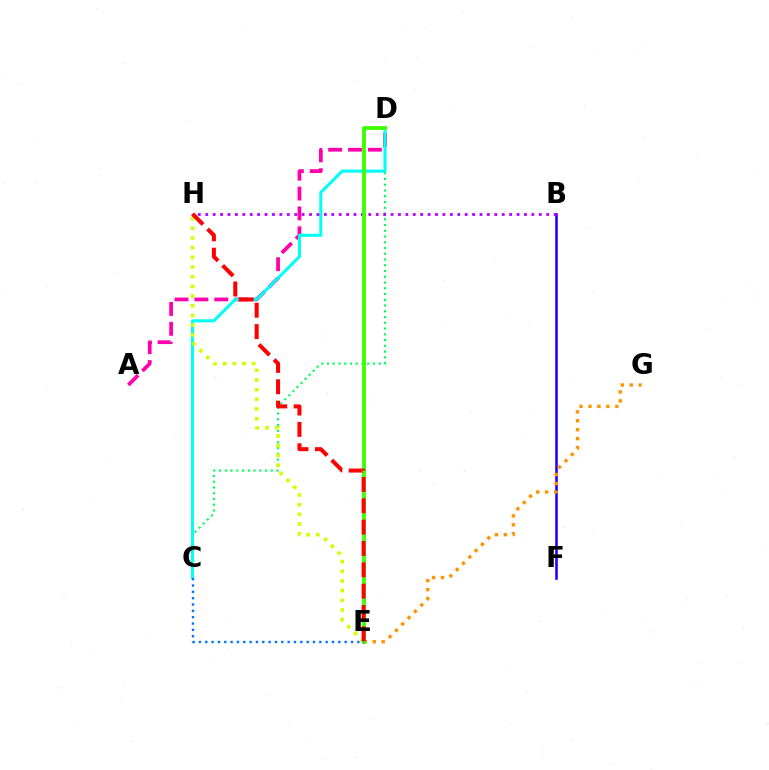{('A', 'D'): [{'color': '#ff00ac', 'line_style': 'dashed', 'thickness': 2.7}], ('B', 'F'): [{'color': '#2500ff', 'line_style': 'solid', 'thickness': 1.87}], ('C', 'D'): [{'color': '#00ff5c', 'line_style': 'dotted', 'thickness': 1.56}, {'color': '#00fff6', 'line_style': 'solid', 'thickness': 2.21}], ('E', 'H'): [{'color': '#d1ff00', 'line_style': 'dotted', 'thickness': 2.63}, {'color': '#ff0000', 'line_style': 'dashed', 'thickness': 2.9}], ('B', 'H'): [{'color': '#b900ff', 'line_style': 'dotted', 'thickness': 2.01}], ('E', 'G'): [{'color': '#ff9400', 'line_style': 'dotted', 'thickness': 2.43}], ('D', 'E'): [{'color': '#3dff00', 'line_style': 'solid', 'thickness': 2.76}], ('C', 'E'): [{'color': '#0074ff', 'line_style': 'dotted', 'thickness': 1.72}]}